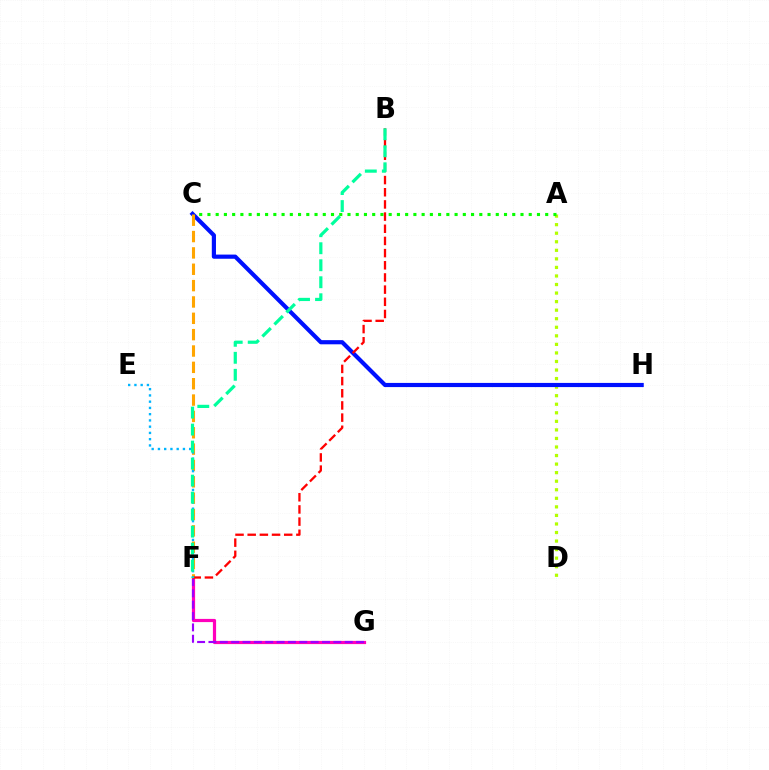{('A', 'D'): [{'color': '#b3ff00', 'line_style': 'dotted', 'thickness': 2.32}], ('F', 'G'): [{'color': '#ff00bd', 'line_style': 'solid', 'thickness': 2.3}, {'color': '#9b00ff', 'line_style': 'dashed', 'thickness': 1.54}], ('A', 'C'): [{'color': '#08ff00', 'line_style': 'dotted', 'thickness': 2.24}], ('C', 'H'): [{'color': '#0010ff', 'line_style': 'solid', 'thickness': 3.0}], ('C', 'F'): [{'color': '#ffa500', 'line_style': 'dashed', 'thickness': 2.22}], ('B', 'F'): [{'color': '#ff0000', 'line_style': 'dashed', 'thickness': 1.65}, {'color': '#00ff9d', 'line_style': 'dashed', 'thickness': 2.31}], ('E', 'F'): [{'color': '#00b5ff', 'line_style': 'dotted', 'thickness': 1.7}]}